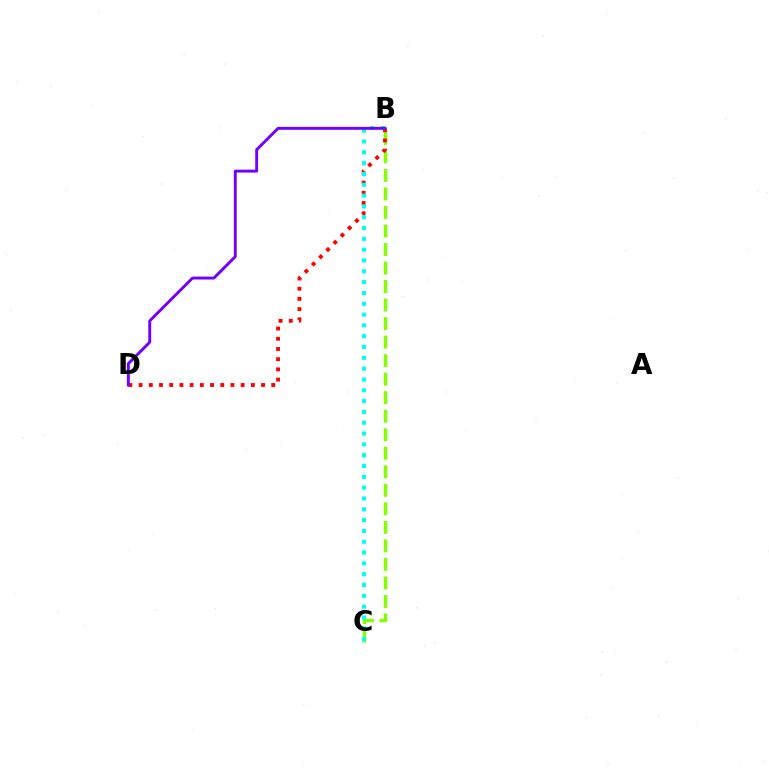{('B', 'C'): [{'color': '#84ff00', 'line_style': 'dashed', 'thickness': 2.52}, {'color': '#00fff6', 'line_style': 'dotted', 'thickness': 2.94}], ('B', 'D'): [{'color': '#ff0000', 'line_style': 'dotted', 'thickness': 2.77}, {'color': '#7200ff', 'line_style': 'solid', 'thickness': 2.1}]}